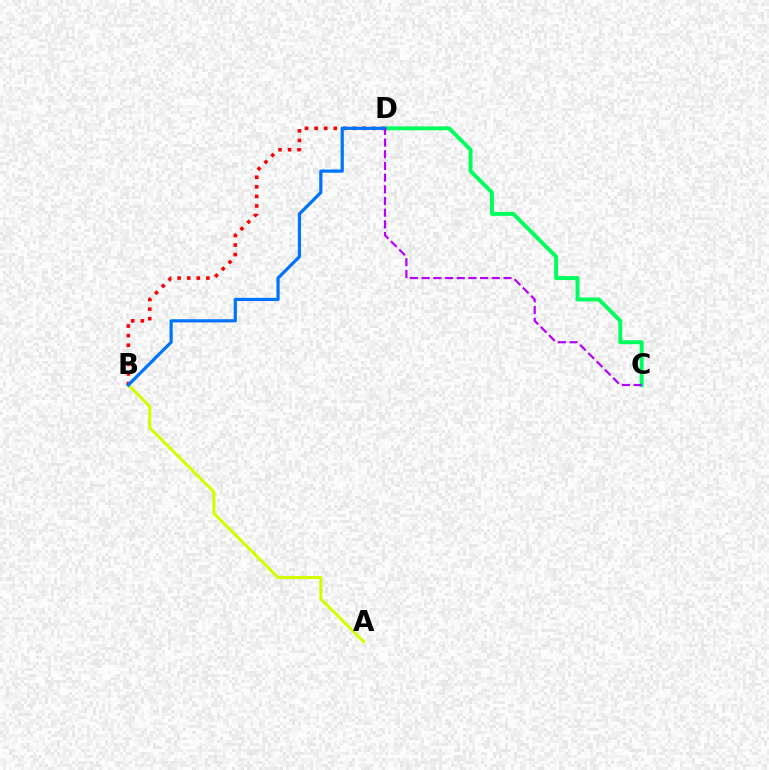{('A', 'B'): [{'color': '#d1ff00', 'line_style': 'solid', 'thickness': 2.18}], ('B', 'D'): [{'color': '#ff0000', 'line_style': 'dotted', 'thickness': 2.6}, {'color': '#0074ff', 'line_style': 'solid', 'thickness': 2.31}], ('C', 'D'): [{'color': '#00ff5c', 'line_style': 'solid', 'thickness': 2.83}, {'color': '#b900ff', 'line_style': 'dashed', 'thickness': 1.59}]}